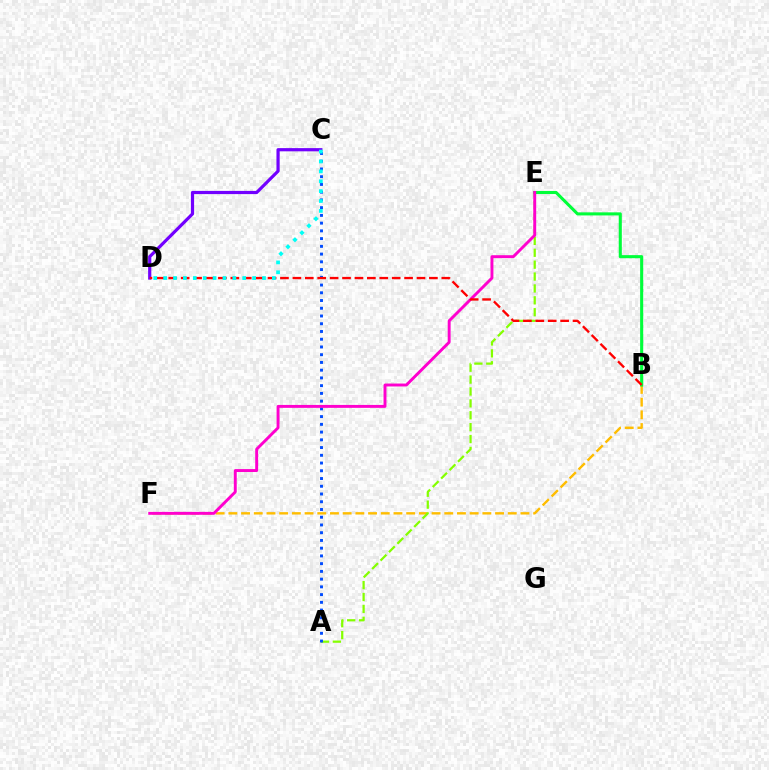{('B', 'F'): [{'color': '#ffbd00', 'line_style': 'dashed', 'thickness': 1.73}], ('B', 'E'): [{'color': '#00ff39', 'line_style': 'solid', 'thickness': 2.21}], ('A', 'E'): [{'color': '#84ff00', 'line_style': 'dashed', 'thickness': 1.62}], ('A', 'C'): [{'color': '#004bff', 'line_style': 'dotted', 'thickness': 2.1}], ('C', 'D'): [{'color': '#7200ff', 'line_style': 'solid', 'thickness': 2.3}, {'color': '#00fff6', 'line_style': 'dotted', 'thickness': 2.69}], ('E', 'F'): [{'color': '#ff00cf', 'line_style': 'solid', 'thickness': 2.1}], ('B', 'D'): [{'color': '#ff0000', 'line_style': 'dashed', 'thickness': 1.69}]}